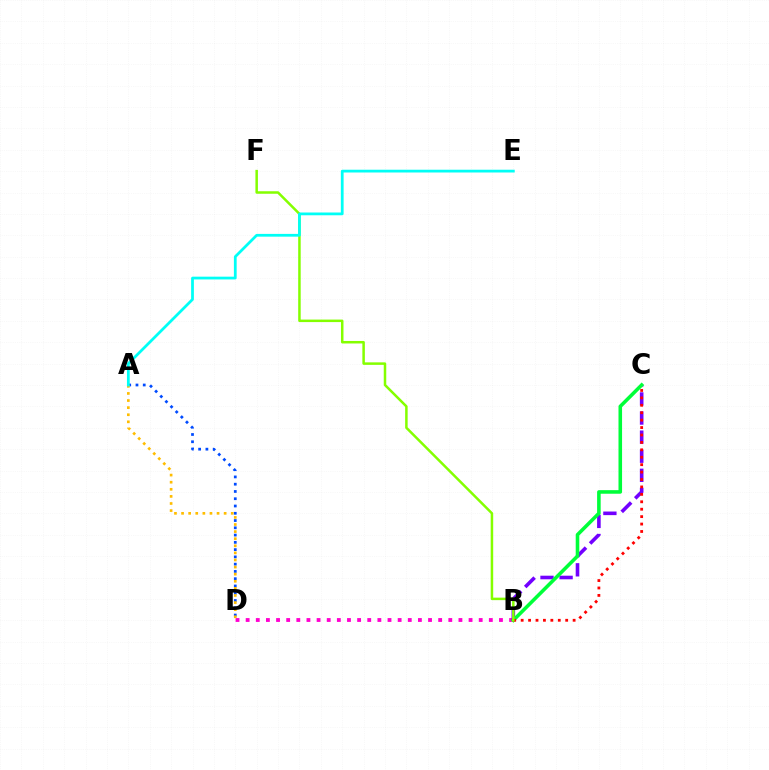{('B', 'D'): [{'color': '#ff00cf', 'line_style': 'dotted', 'thickness': 2.75}], ('B', 'C'): [{'color': '#7200ff', 'line_style': 'dashed', 'thickness': 2.59}, {'color': '#00ff39', 'line_style': 'solid', 'thickness': 2.57}, {'color': '#ff0000', 'line_style': 'dotted', 'thickness': 2.02}], ('A', 'D'): [{'color': '#004bff', 'line_style': 'dotted', 'thickness': 1.97}, {'color': '#ffbd00', 'line_style': 'dotted', 'thickness': 1.93}], ('B', 'F'): [{'color': '#84ff00', 'line_style': 'solid', 'thickness': 1.8}], ('A', 'E'): [{'color': '#00fff6', 'line_style': 'solid', 'thickness': 1.99}]}